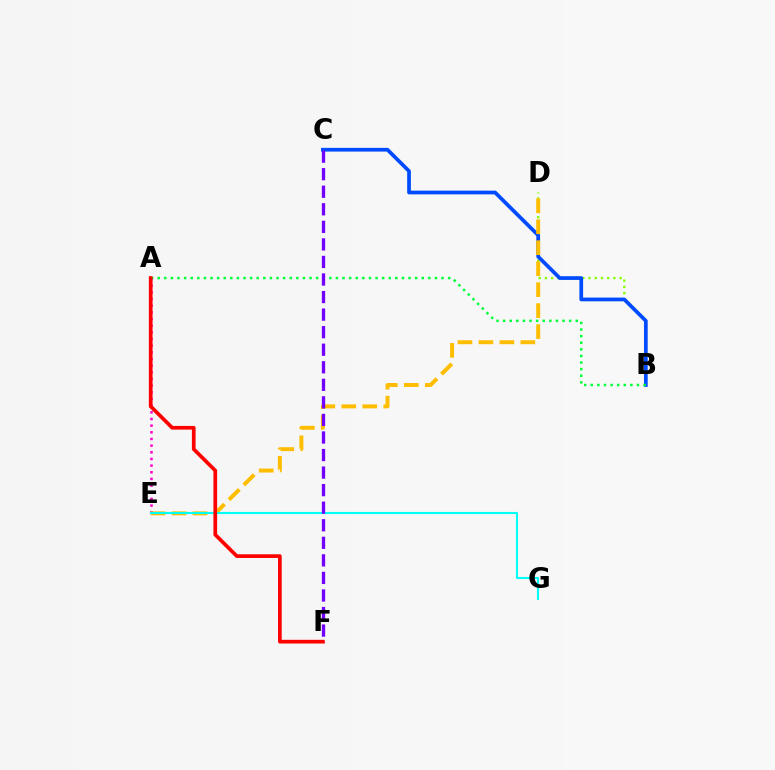{('A', 'E'): [{'color': '#ff00cf', 'line_style': 'dotted', 'thickness': 1.81}], ('B', 'D'): [{'color': '#84ff00', 'line_style': 'dotted', 'thickness': 1.69}], ('B', 'C'): [{'color': '#004bff', 'line_style': 'solid', 'thickness': 2.68}], ('D', 'E'): [{'color': '#ffbd00', 'line_style': 'dashed', 'thickness': 2.85}], ('A', 'B'): [{'color': '#00ff39', 'line_style': 'dotted', 'thickness': 1.79}], ('E', 'G'): [{'color': '#00fff6', 'line_style': 'solid', 'thickness': 1.52}], ('C', 'F'): [{'color': '#7200ff', 'line_style': 'dashed', 'thickness': 2.38}], ('A', 'F'): [{'color': '#ff0000', 'line_style': 'solid', 'thickness': 2.66}]}